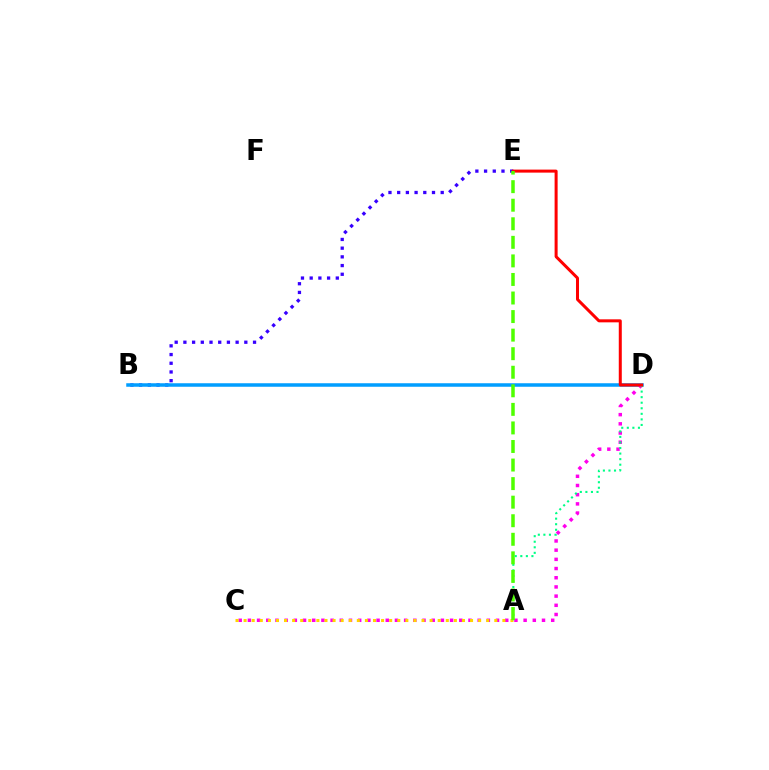{('B', 'E'): [{'color': '#3700ff', 'line_style': 'dotted', 'thickness': 2.37}], ('B', 'D'): [{'color': '#009eff', 'line_style': 'solid', 'thickness': 2.53}], ('C', 'D'): [{'color': '#ff00ed', 'line_style': 'dotted', 'thickness': 2.5}], ('A', 'C'): [{'color': '#ffd500', 'line_style': 'dotted', 'thickness': 2.2}], ('A', 'D'): [{'color': '#00ff86', 'line_style': 'dotted', 'thickness': 1.51}], ('D', 'E'): [{'color': '#ff0000', 'line_style': 'solid', 'thickness': 2.17}], ('A', 'E'): [{'color': '#4fff00', 'line_style': 'dashed', 'thickness': 2.52}]}